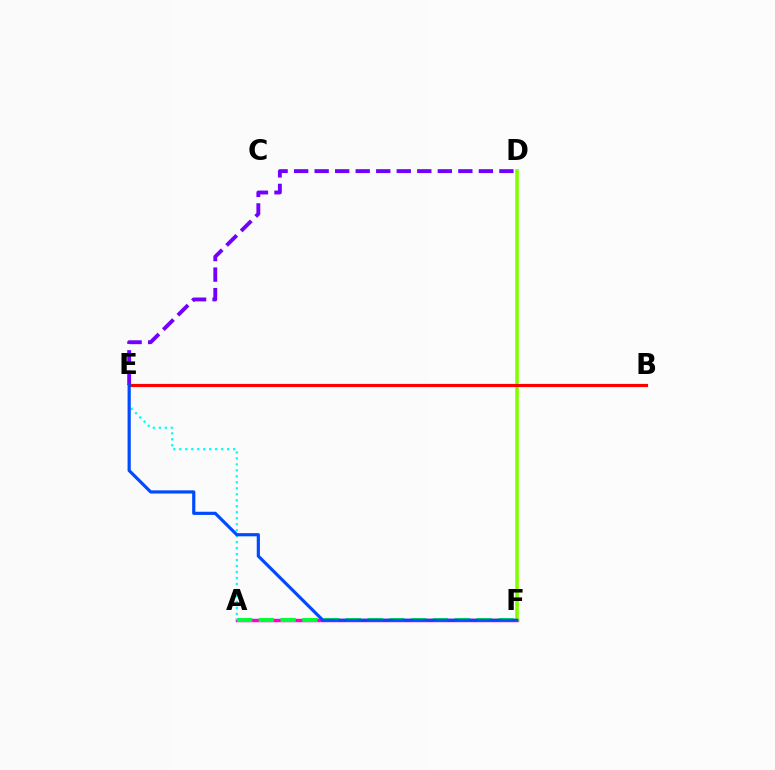{('D', 'E'): [{'color': '#7200ff', 'line_style': 'dashed', 'thickness': 2.79}], ('A', 'F'): [{'color': '#ff00cf', 'line_style': 'solid', 'thickness': 2.48}, {'color': '#00ff39', 'line_style': 'dashed', 'thickness': 2.96}], ('D', 'F'): [{'color': '#ffbd00', 'line_style': 'dotted', 'thickness': 1.51}, {'color': '#84ff00', 'line_style': 'solid', 'thickness': 2.61}], ('A', 'E'): [{'color': '#00fff6', 'line_style': 'dotted', 'thickness': 1.62}], ('B', 'E'): [{'color': '#ff0000', 'line_style': 'solid', 'thickness': 2.27}], ('E', 'F'): [{'color': '#004bff', 'line_style': 'solid', 'thickness': 2.29}]}